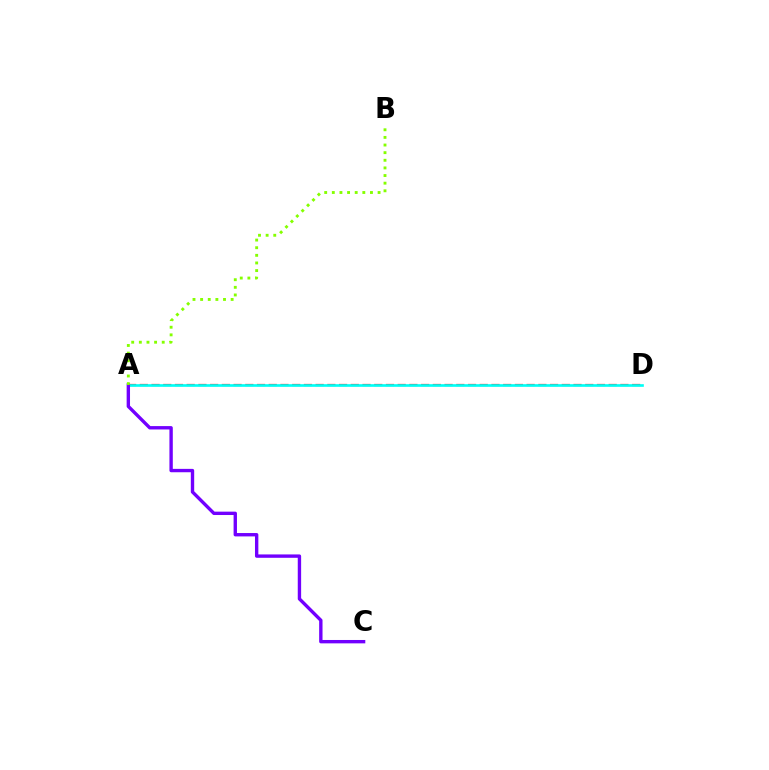{('A', 'D'): [{'color': '#ff0000', 'line_style': 'dashed', 'thickness': 1.59}, {'color': '#00fff6', 'line_style': 'solid', 'thickness': 1.9}], ('A', 'C'): [{'color': '#7200ff', 'line_style': 'solid', 'thickness': 2.43}], ('A', 'B'): [{'color': '#84ff00', 'line_style': 'dotted', 'thickness': 2.07}]}